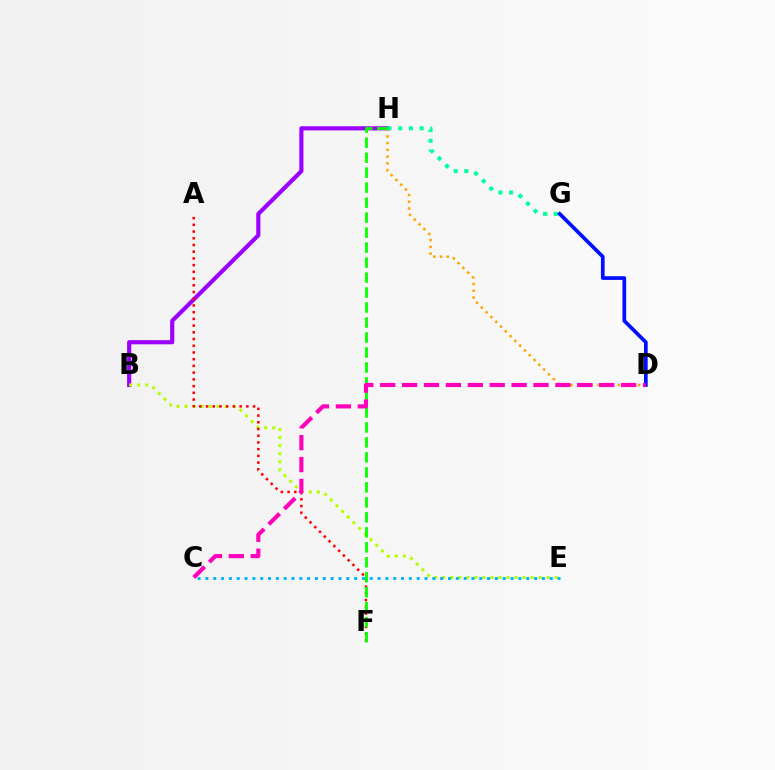{('B', 'H'): [{'color': '#9b00ff', 'line_style': 'solid', 'thickness': 2.98}], ('B', 'E'): [{'color': '#b3ff00', 'line_style': 'dotted', 'thickness': 2.18}], ('D', 'H'): [{'color': '#ffa500', 'line_style': 'dotted', 'thickness': 1.84}], ('A', 'F'): [{'color': '#ff0000', 'line_style': 'dotted', 'thickness': 1.83}], ('G', 'H'): [{'color': '#00ff9d', 'line_style': 'dotted', 'thickness': 2.91}], ('F', 'H'): [{'color': '#08ff00', 'line_style': 'dashed', 'thickness': 2.04}], ('D', 'G'): [{'color': '#0010ff', 'line_style': 'solid', 'thickness': 2.66}], ('C', 'D'): [{'color': '#ff00bd', 'line_style': 'dashed', 'thickness': 2.98}], ('C', 'E'): [{'color': '#00b5ff', 'line_style': 'dotted', 'thickness': 2.13}]}